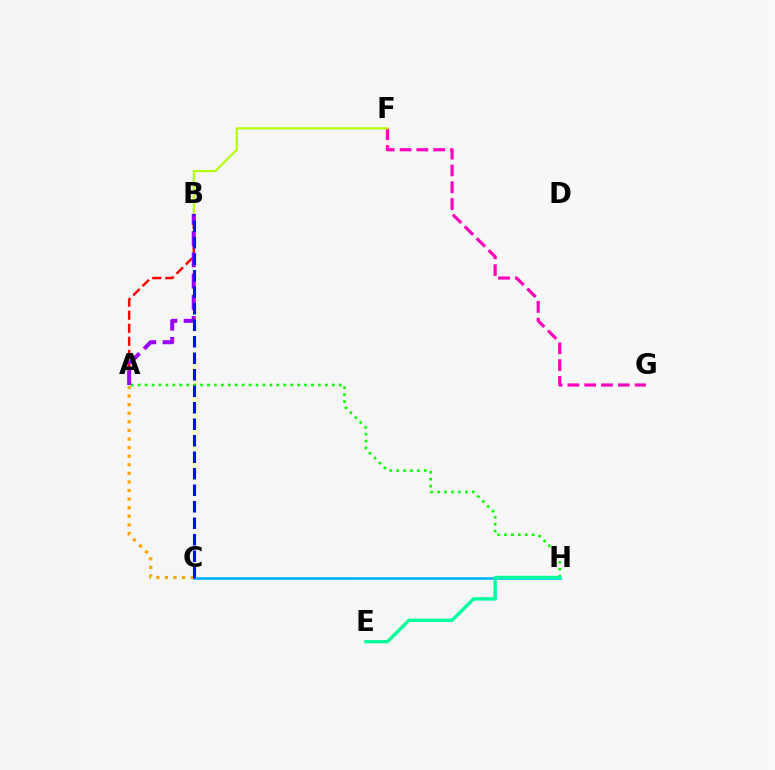{('F', 'G'): [{'color': '#ff00bd', 'line_style': 'dashed', 'thickness': 2.28}], ('C', 'H'): [{'color': '#00b5ff', 'line_style': 'solid', 'thickness': 1.88}], ('A', 'C'): [{'color': '#ffa500', 'line_style': 'dotted', 'thickness': 2.33}], ('B', 'F'): [{'color': '#b3ff00', 'line_style': 'solid', 'thickness': 1.54}], ('A', 'B'): [{'color': '#ff0000', 'line_style': 'dashed', 'thickness': 1.77}, {'color': '#9b00ff', 'line_style': 'dashed', 'thickness': 2.88}], ('A', 'H'): [{'color': '#08ff00', 'line_style': 'dotted', 'thickness': 1.88}], ('E', 'H'): [{'color': '#00ff9d', 'line_style': 'solid', 'thickness': 2.44}], ('B', 'C'): [{'color': '#0010ff', 'line_style': 'dashed', 'thickness': 2.24}]}